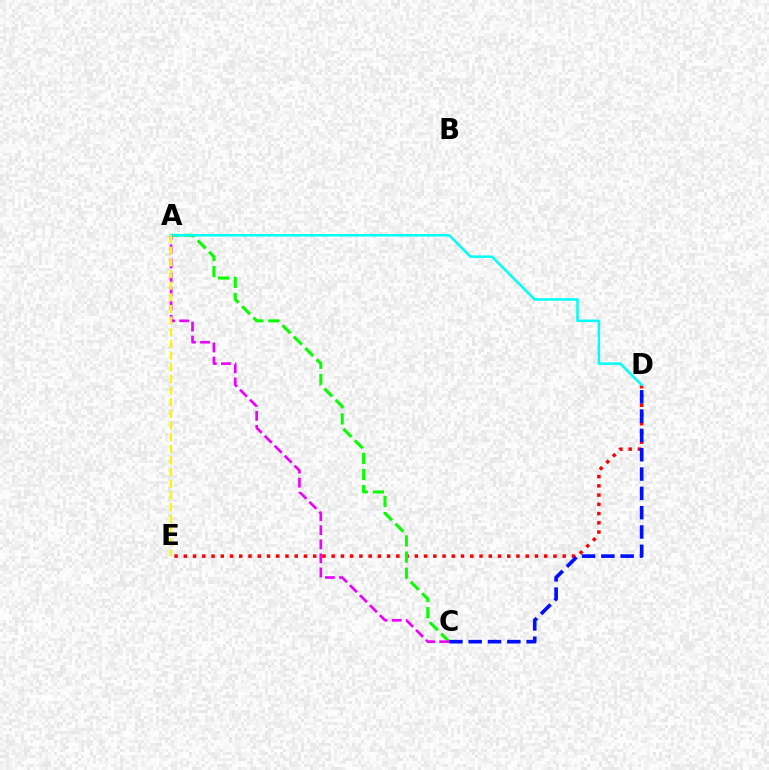{('D', 'E'): [{'color': '#ff0000', 'line_style': 'dotted', 'thickness': 2.51}], ('A', 'C'): [{'color': '#08ff00', 'line_style': 'dashed', 'thickness': 2.19}, {'color': '#ee00ff', 'line_style': 'dashed', 'thickness': 1.91}], ('C', 'D'): [{'color': '#0010ff', 'line_style': 'dashed', 'thickness': 2.62}], ('A', 'D'): [{'color': '#00fff6', 'line_style': 'solid', 'thickness': 1.8}], ('A', 'E'): [{'color': '#fcf500', 'line_style': 'dashed', 'thickness': 1.58}]}